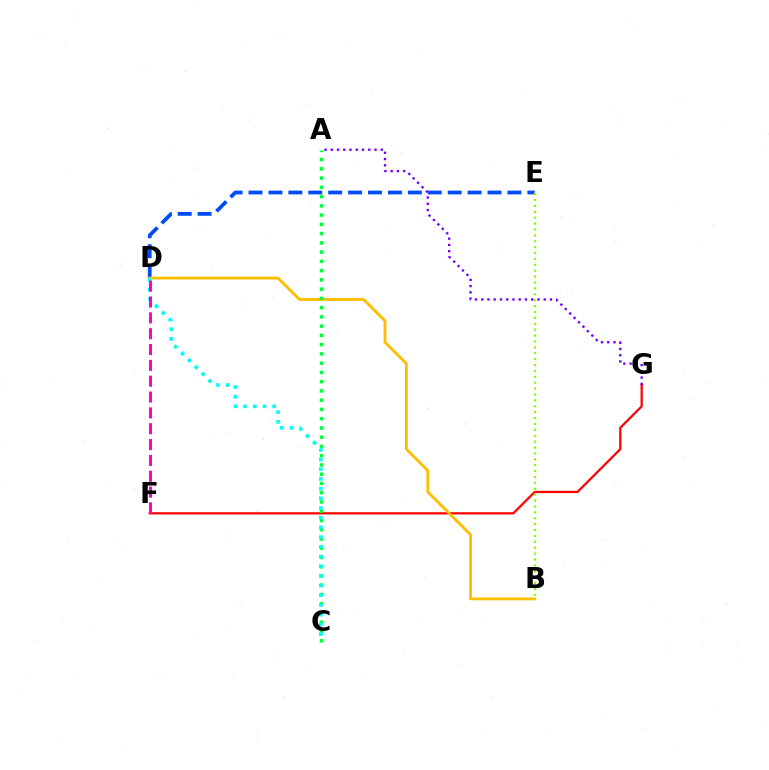{('F', 'G'): [{'color': '#ff0000', 'line_style': 'solid', 'thickness': 1.61}], ('D', 'E'): [{'color': '#004bff', 'line_style': 'dashed', 'thickness': 2.71}], ('B', 'D'): [{'color': '#ffbd00', 'line_style': 'solid', 'thickness': 2.03}], ('A', 'C'): [{'color': '#00ff39', 'line_style': 'dotted', 'thickness': 2.51}], ('B', 'E'): [{'color': '#84ff00', 'line_style': 'dotted', 'thickness': 1.6}], ('A', 'G'): [{'color': '#7200ff', 'line_style': 'dotted', 'thickness': 1.7}], ('C', 'D'): [{'color': '#00fff6', 'line_style': 'dotted', 'thickness': 2.63}], ('D', 'F'): [{'color': '#ff00cf', 'line_style': 'dashed', 'thickness': 2.15}]}